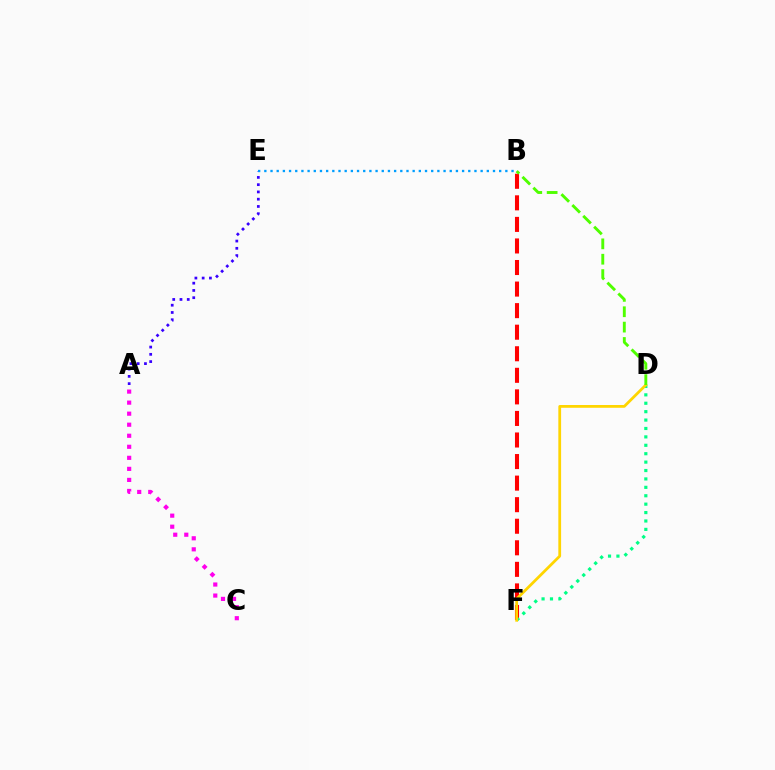{('A', 'C'): [{'color': '#ff00ed', 'line_style': 'dotted', 'thickness': 3.0}], ('B', 'F'): [{'color': '#ff0000', 'line_style': 'dashed', 'thickness': 2.93}], ('A', 'E'): [{'color': '#3700ff', 'line_style': 'dotted', 'thickness': 1.97}], ('D', 'F'): [{'color': '#00ff86', 'line_style': 'dotted', 'thickness': 2.28}, {'color': '#ffd500', 'line_style': 'solid', 'thickness': 1.99}], ('B', 'D'): [{'color': '#4fff00', 'line_style': 'dashed', 'thickness': 2.09}], ('B', 'E'): [{'color': '#009eff', 'line_style': 'dotted', 'thickness': 1.68}]}